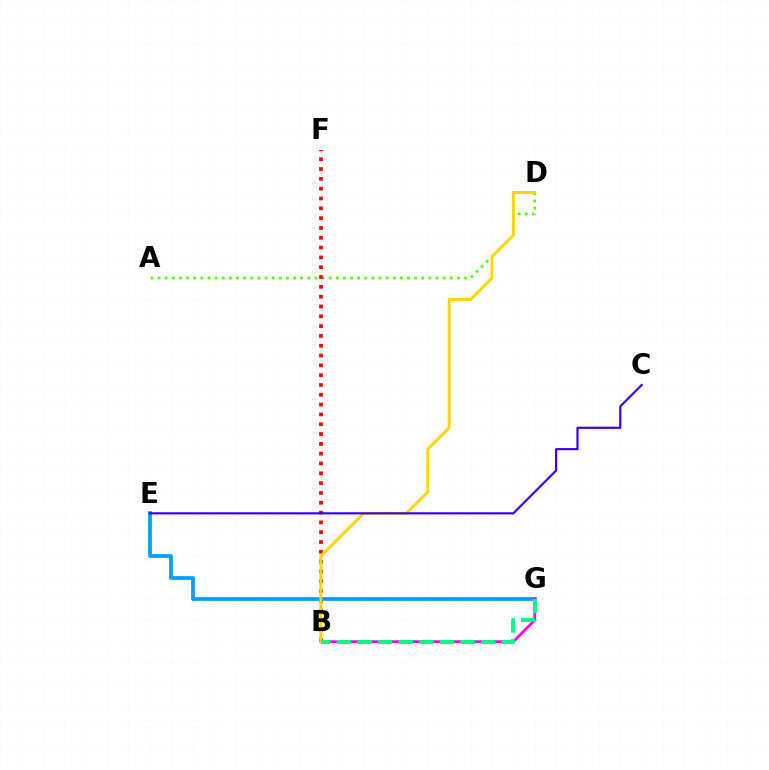{('A', 'D'): [{'color': '#4fff00', 'line_style': 'dotted', 'thickness': 1.94}], ('B', 'F'): [{'color': '#ff0000', 'line_style': 'dotted', 'thickness': 2.67}], ('E', 'G'): [{'color': '#009eff', 'line_style': 'solid', 'thickness': 2.67}], ('B', 'G'): [{'color': '#ff00ed', 'line_style': 'solid', 'thickness': 2.0}, {'color': '#00ff86', 'line_style': 'dashed', 'thickness': 2.8}], ('B', 'D'): [{'color': '#ffd500', 'line_style': 'solid', 'thickness': 2.1}], ('C', 'E'): [{'color': '#3700ff', 'line_style': 'solid', 'thickness': 1.56}]}